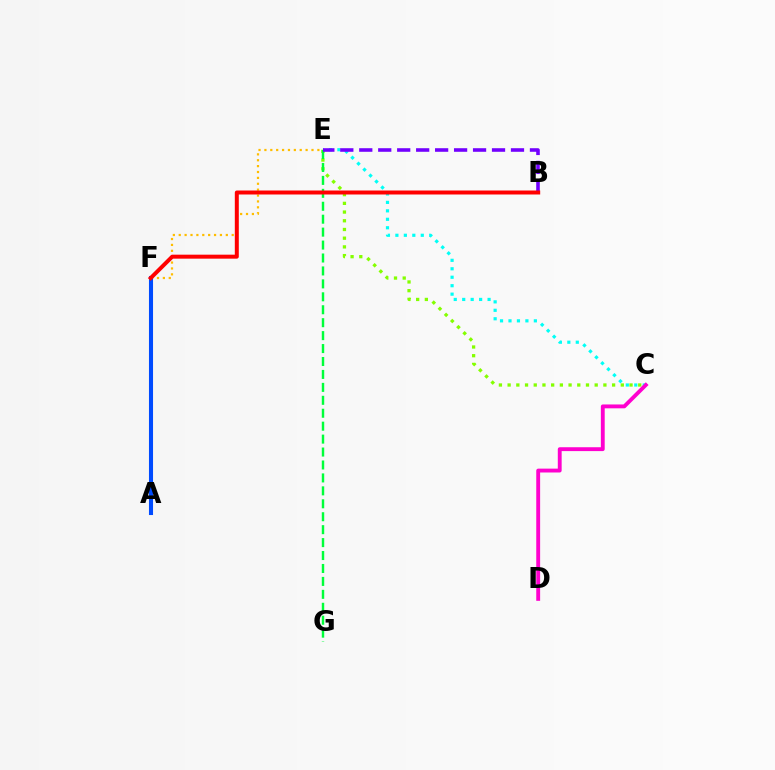{('C', 'E'): [{'color': '#00fff6', 'line_style': 'dotted', 'thickness': 2.3}, {'color': '#84ff00', 'line_style': 'dotted', 'thickness': 2.37}], ('E', 'F'): [{'color': '#ffbd00', 'line_style': 'dotted', 'thickness': 1.6}], ('E', 'G'): [{'color': '#00ff39', 'line_style': 'dashed', 'thickness': 1.76}], ('C', 'D'): [{'color': '#ff00cf', 'line_style': 'solid', 'thickness': 2.78}], ('A', 'F'): [{'color': '#004bff', 'line_style': 'solid', 'thickness': 2.93}], ('B', 'E'): [{'color': '#7200ff', 'line_style': 'dashed', 'thickness': 2.58}], ('B', 'F'): [{'color': '#ff0000', 'line_style': 'solid', 'thickness': 2.87}]}